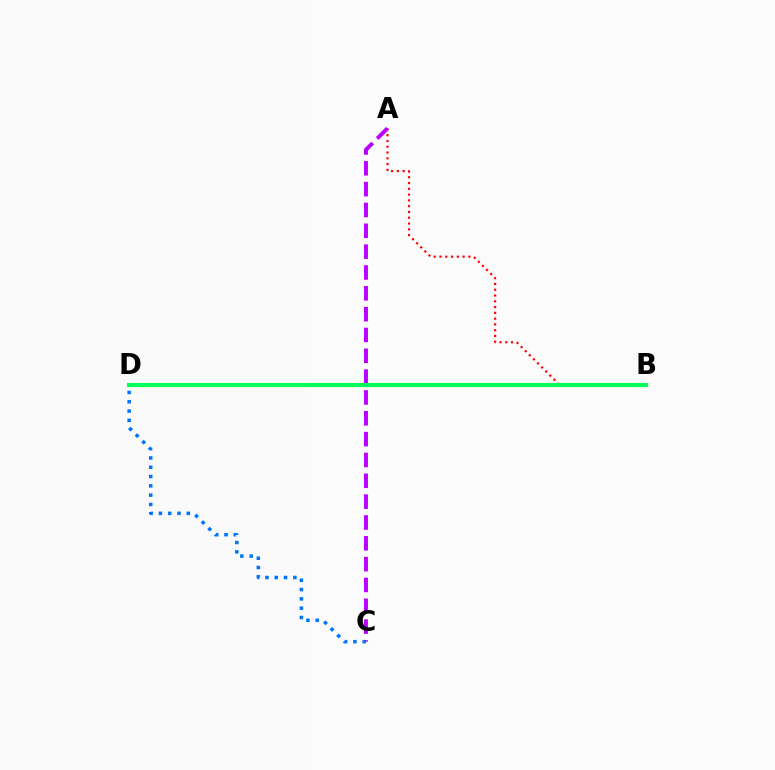{('A', 'B'): [{'color': '#ff0000', 'line_style': 'dotted', 'thickness': 1.57}], ('B', 'D'): [{'color': '#d1ff00', 'line_style': 'solid', 'thickness': 2.25}, {'color': '#00ff5c', 'line_style': 'solid', 'thickness': 2.99}], ('A', 'C'): [{'color': '#b900ff', 'line_style': 'dashed', 'thickness': 2.83}], ('C', 'D'): [{'color': '#0074ff', 'line_style': 'dotted', 'thickness': 2.53}]}